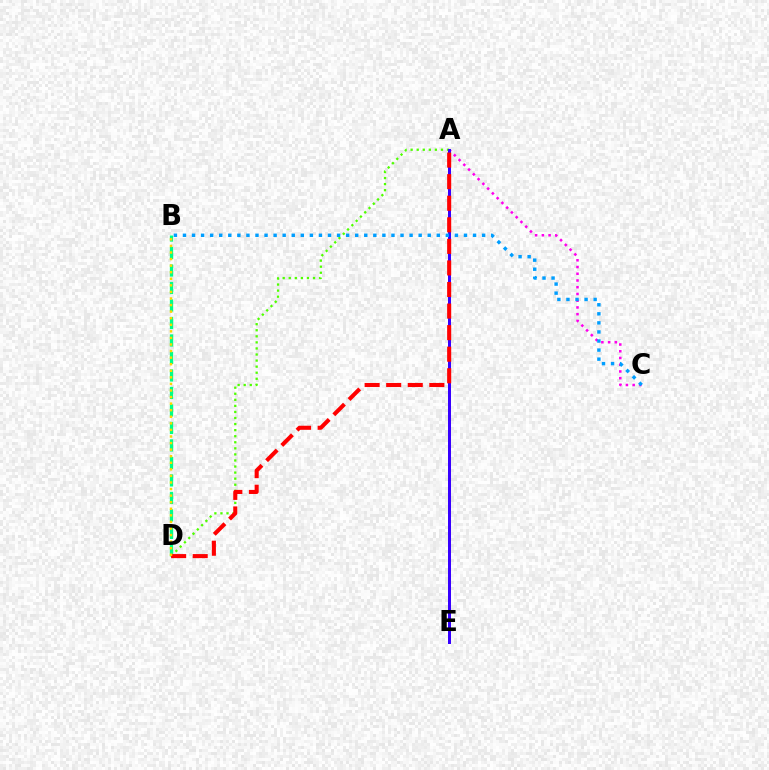{('B', 'D'): [{'color': '#00ff86', 'line_style': 'dashed', 'thickness': 2.38}, {'color': '#ffd500', 'line_style': 'dotted', 'thickness': 1.79}], ('A', 'D'): [{'color': '#4fff00', 'line_style': 'dotted', 'thickness': 1.65}, {'color': '#ff0000', 'line_style': 'dashed', 'thickness': 2.93}], ('A', 'C'): [{'color': '#ff00ed', 'line_style': 'dotted', 'thickness': 1.83}], ('A', 'E'): [{'color': '#3700ff', 'line_style': 'solid', 'thickness': 2.16}], ('B', 'C'): [{'color': '#009eff', 'line_style': 'dotted', 'thickness': 2.46}]}